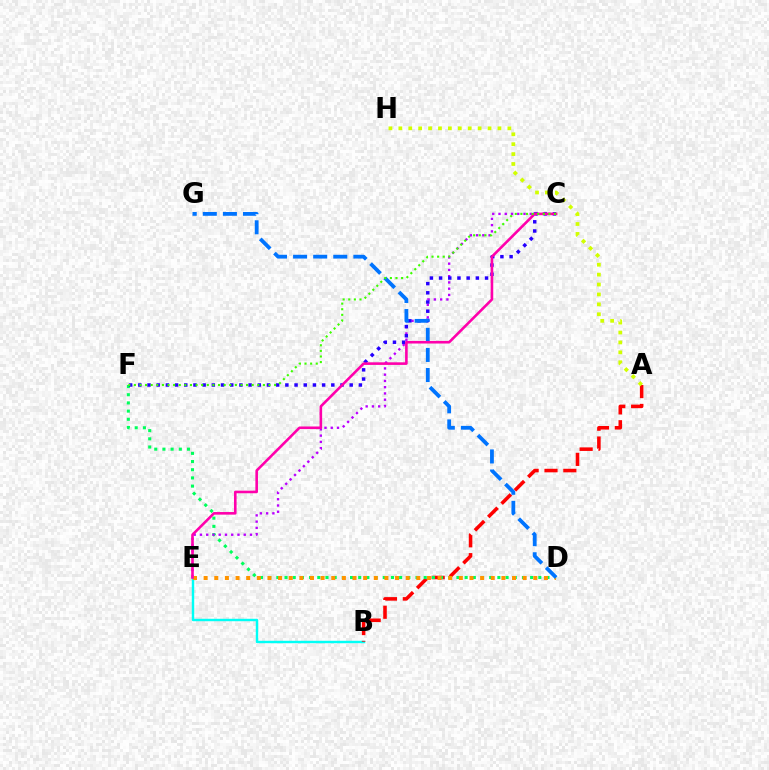{('B', 'E'): [{'color': '#00fff6', 'line_style': 'solid', 'thickness': 1.75}], ('A', 'B'): [{'color': '#ff0000', 'line_style': 'dashed', 'thickness': 2.56}], ('A', 'H'): [{'color': '#d1ff00', 'line_style': 'dotted', 'thickness': 2.69}], ('D', 'F'): [{'color': '#00ff5c', 'line_style': 'dotted', 'thickness': 2.22}], ('C', 'E'): [{'color': '#b900ff', 'line_style': 'dotted', 'thickness': 1.7}, {'color': '#ff00ac', 'line_style': 'solid', 'thickness': 1.87}], ('C', 'F'): [{'color': '#2500ff', 'line_style': 'dotted', 'thickness': 2.5}, {'color': '#3dff00', 'line_style': 'dotted', 'thickness': 1.52}], ('D', 'E'): [{'color': '#ff9400', 'line_style': 'dotted', 'thickness': 2.89}], ('D', 'G'): [{'color': '#0074ff', 'line_style': 'dashed', 'thickness': 2.73}]}